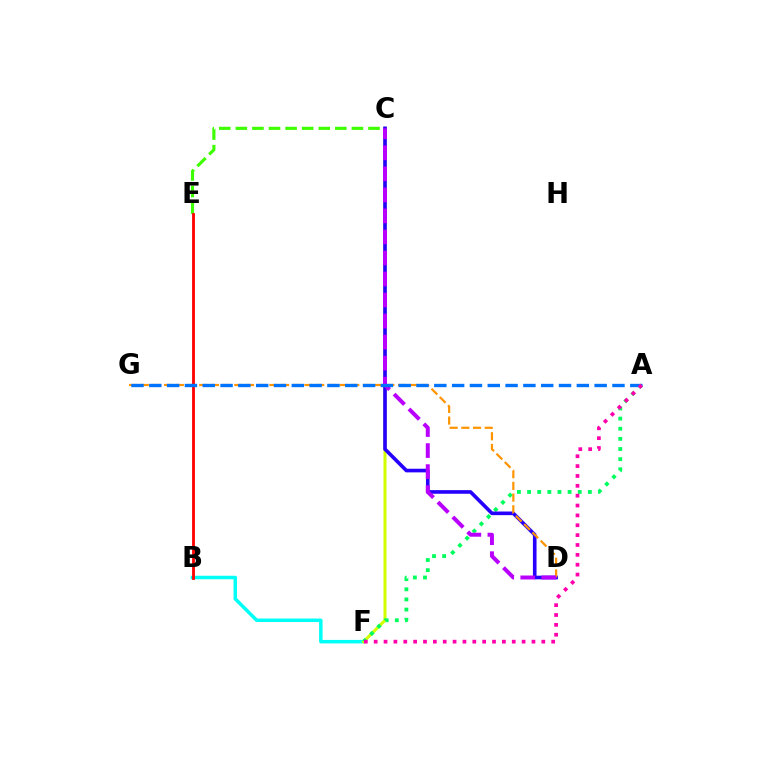{('B', 'F'): [{'color': '#00fff6', 'line_style': 'solid', 'thickness': 2.51}], ('C', 'F'): [{'color': '#d1ff00', 'line_style': 'solid', 'thickness': 2.19}], ('C', 'E'): [{'color': '#3dff00', 'line_style': 'dashed', 'thickness': 2.25}], ('A', 'F'): [{'color': '#00ff5c', 'line_style': 'dotted', 'thickness': 2.75}, {'color': '#ff00ac', 'line_style': 'dotted', 'thickness': 2.68}], ('C', 'D'): [{'color': '#2500ff', 'line_style': 'solid', 'thickness': 2.61}, {'color': '#b900ff', 'line_style': 'dashed', 'thickness': 2.86}], ('D', 'G'): [{'color': '#ff9400', 'line_style': 'dashed', 'thickness': 1.59}], ('B', 'E'): [{'color': '#ff0000', 'line_style': 'solid', 'thickness': 2.02}], ('A', 'G'): [{'color': '#0074ff', 'line_style': 'dashed', 'thickness': 2.42}]}